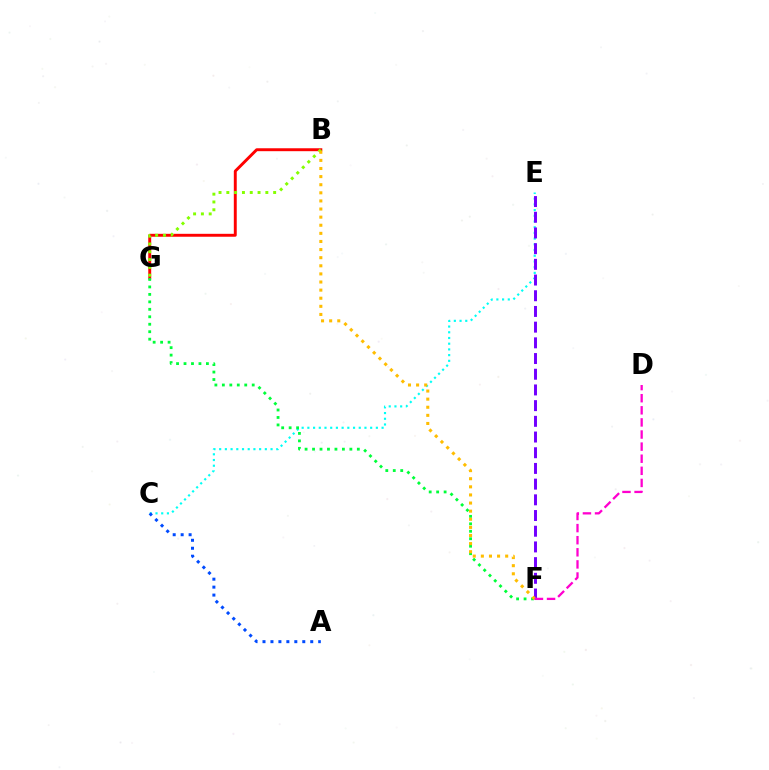{('B', 'G'): [{'color': '#ff0000', 'line_style': 'solid', 'thickness': 2.1}, {'color': '#84ff00', 'line_style': 'dotted', 'thickness': 2.12}], ('C', 'E'): [{'color': '#00fff6', 'line_style': 'dotted', 'thickness': 1.55}], ('A', 'C'): [{'color': '#004bff', 'line_style': 'dotted', 'thickness': 2.16}], ('E', 'F'): [{'color': '#7200ff', 'line_style': 'dashed', 'thickness': 2.13}], ('F', 'G'): [{'color': '#00ff39', 'line_style': 'dotted', 'thickness': 2.03}], ('B', 'F'): [{'color': '#ffbd00', 'line_style': 'dotted', 'thickness': 2.2}], ('D', 'F'): [{'color': '#ff00cf', 'line_style': 'dashed', 'thickness': 1.64}]}